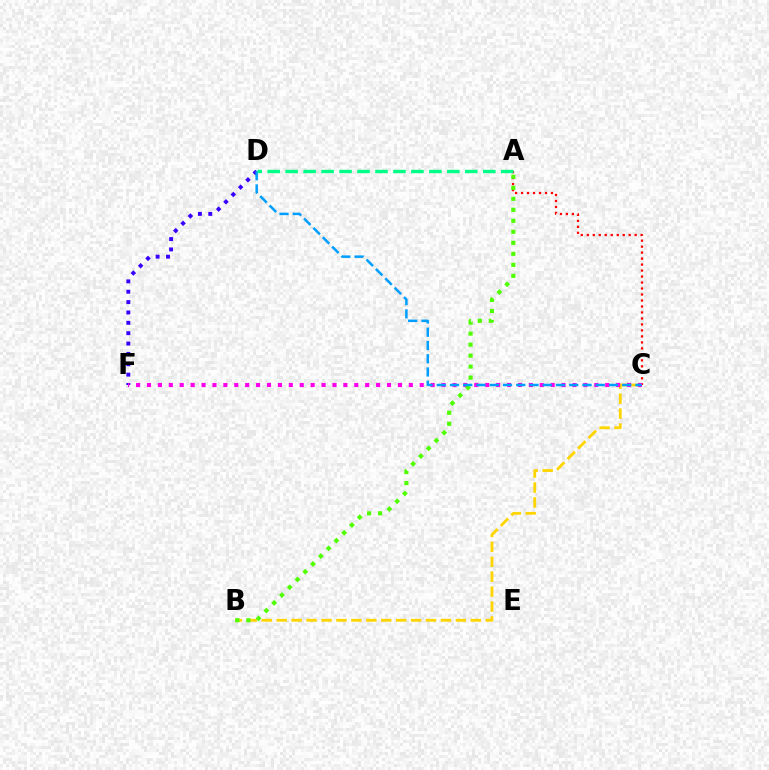{('B', 'C'): [{'color': '#ffd500', 'line_style': 'dashed', 'thickness': 2.03}], ('A', 'C'): [{'color': '#ff0000', 'line_style': 'dotted', 'thickness': 1.63}], ('D', 'F'): [{'color': '#3700ff', 'line_style': 'dotted', 'thickness': 2.82}], ('C', 'F'): [{'color': '#ff00ed', 'line_style': 'dotted', 'thickness': 2.96}], ('A', 'B'): [{'color': '#4fff00', 'line_style': 'dotted', 'thickness': 2.99}], ('C', 'D'): [{'color': '#009eff', 'line_style': 'dashed', 'thickness': 1.8}], ('A', 'D'): [{'color': '#00ff86', 'line_style': 'dashed', 'thickness': 2.44}]}